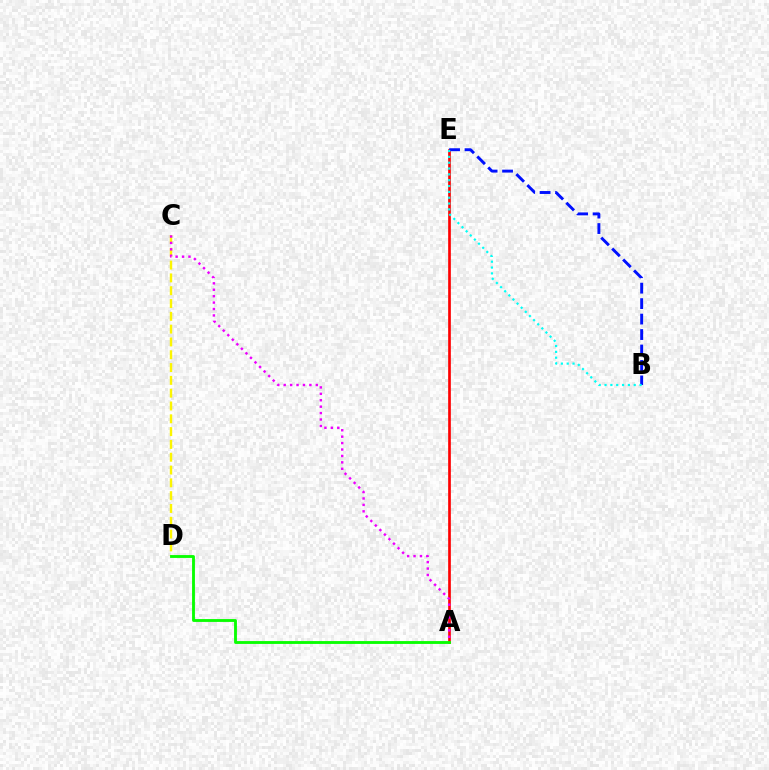{('A', 'E'): [{'color': '#ff0000', 'line_style': 'solid', 'thickness': 1.93}], ('C', 'D'): [{'color': '#fcf500', 'line_style': 'dashed', 'thickness': 1.74}], ('B', 'E'): [{'color': '#0010ff', 'line_style': 'dashed', 'thickness': 2.1}, {'color': '#00fff6', 'line_style': 'dotted', 'thickness': 1.59}], ('A', 'D'): [{'color': '#08ff00', 'line_style': 'solid', 'thickness': 2.05}], ('A', 'C'): [{'color': '#ee00ff', 'line_style': 'dotted', 'thickness': 1.75}]}